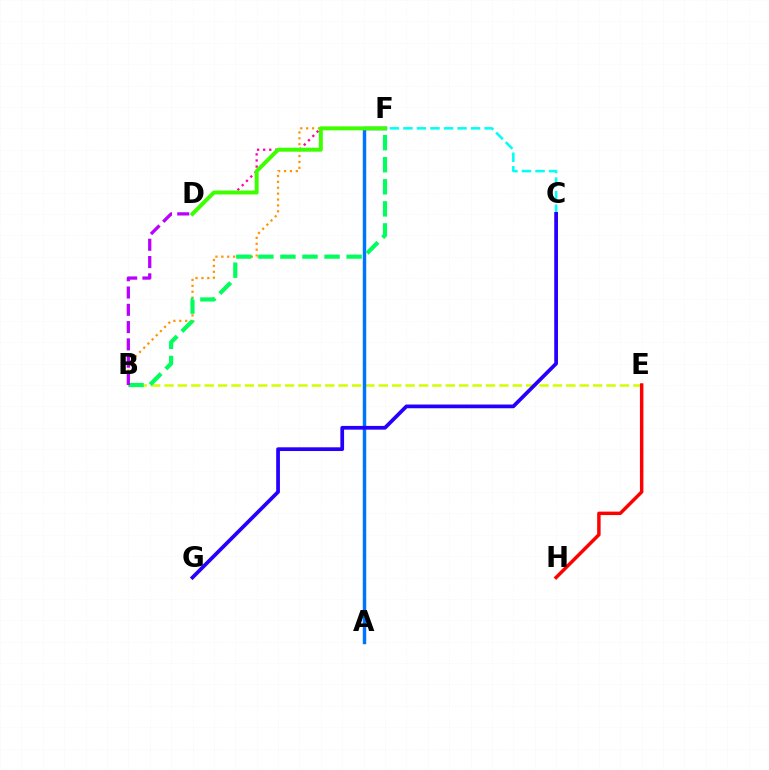{('C', 'F'): [{'color': '#00fff6', 'line_style': 'dashed', 'thickness': 1.84}], ('B', 'F'): [{'color': '#ff9400', 'line_style': 'dotted', 'thickness': 1.6}, {'color': '#00ff5c', 'line_style': 'dashed', 'thickness': 3.0}], ('B', 'E'): [{'color': '#d1ff00', 'line_style': 'dashed', 'thickness': 1.82}], ('A', 'F'): [{'color': '#0074ff', 'line_style': 'solid', 'thickness': 2.49}], ('E', 'H'): [{'color': '#ff0000', 'line_style': 'solid', 'thickness': 2.48}], ('D', 'F'): [{'color': '#ff00ac', 'line_style': 'dotted', 'thickness': 1.65}, {'color': '#3dff00', 'line_style': 'solid', 'thickness': 2.85}], ('C', 'G'): [{'color': '#2500ff', 'line_style': 'solid', 'thickness': 2.68}], ('B', 'D'): [{'color': '#b900ff', 'line_style': 'dashed', 'thickness': 2.35}]}